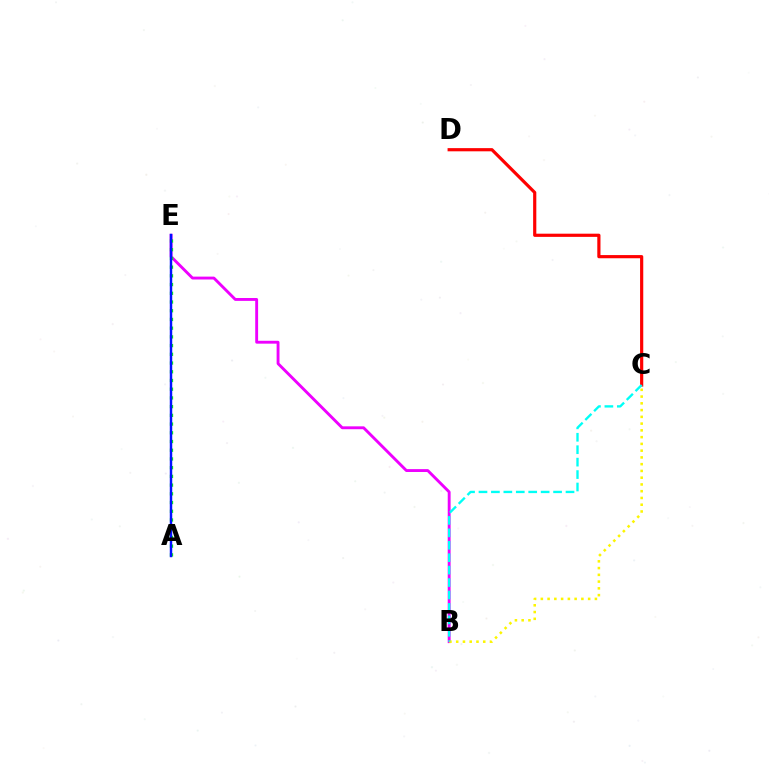{('B', 'E'): [{'color': '#ee00ff', 'line_style': 'solid', 'thickness': 2.07}], ('A', 'E'): [{'color': '#08ff00', 'line_style': 'dotted', 'thickness': 2.37}, {'color': '#0010ff', 'line_style': 'solid', 'thickness': 1.77}], ('B', 'C'): [{'color': '#fcf500', 'line_style': 'dotted', 'thickness': 1.84}, {'color': '#00fff6', 'line_style': 'dashed', 'thickness': 1.69}], ('C', 'D'): [{'color': '#ff0000', 'line_style': 'solid', 'thickness': 2.29}]}